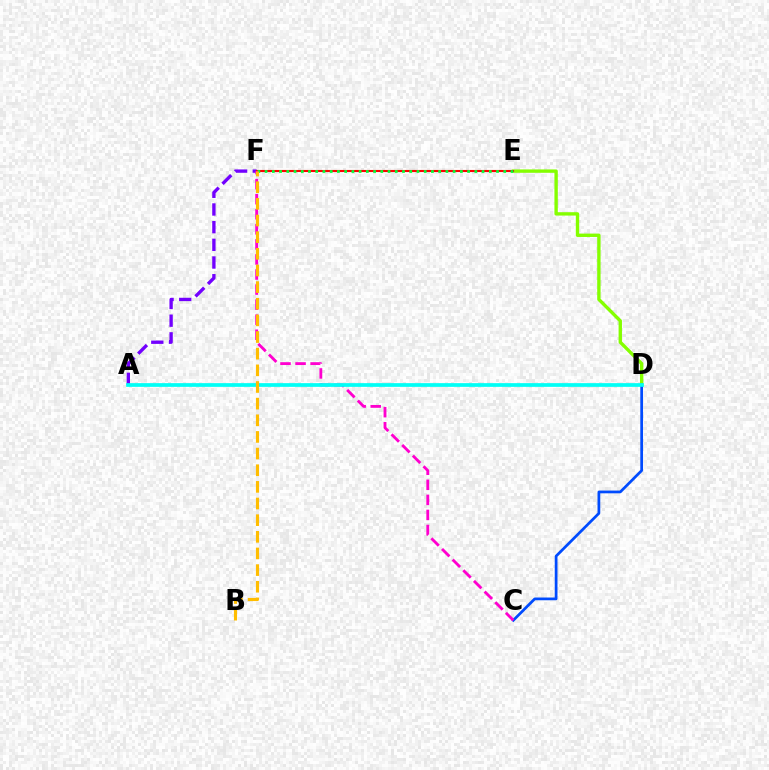{('D', 'E'): [{'color': '#84ff00', 'line_style': 'solid', 'thickness': 2.43}], ('A', 'F'): [{'color': '#7200ff', 'line_style': 'dashed', 'thickness': 2.4}], ('E', 'F'): [{'color': '#ff0000', 'line_style': 'solid', 'thickness': 1.52}, {'color': '#00ff39', 'line_style': 'dotted', 'thickness': 1.96}], ('C', 'D'): [{'color': '#004bff', 'line_style': 'solid', 'thickness': 1.97}], ('C', 'F'): [{'color': '#ff00cf', 'line_style': 'dashed', 'thickness': 2.05}], ('A', 'D'): [{'color': '#00fff6', 'line_style': 'solid', 'thickness': 2.67}], ('B', 'F'): [{'color': '#ffbd00', 'line_style': 'dashed', 'thickness': 2.26}]}